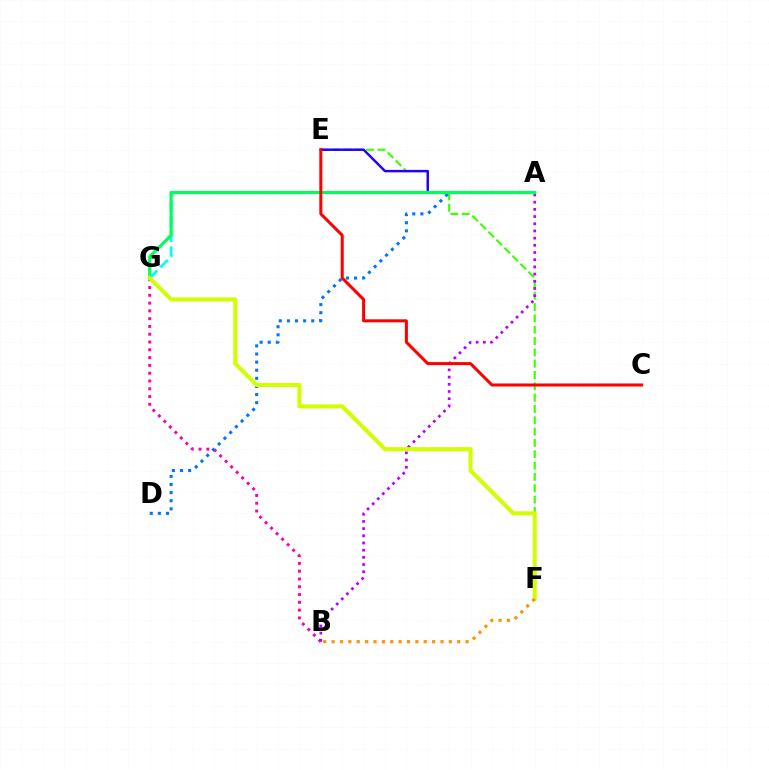{('B', 'G'): [{'color': '#ff00ac', 'line_style': 'dotted', 'thickness': 2.12}], ('A', 'G'): [{'color': '#00fff6', 'line_style': 'dashed', 'thickness': 2.04}, {'color': '#00ff5c', 'line_style': 'solid', 'thickness': 2.29}], ('E', 'F'): [{'color': '#3dff00', 'line_style': 'dashed', 'thickness': 1.54}], ('A', 'B'): [{'color': '#b900ff', 'line_style': 'dotted', 'thickness': 1.95}], ('A', 'D'): [{'color': '#0074ff', 'line_style': 'dotted', 'thickness': 2.2}], ('A', 'E'): [{'color': '#2500ff', 'line_style': 'solid', 'thickness': 1.77}], ('C', 'E'): [{'color': '#ff0000', 'line_style': 'solid', 'thickness': 2.18}], ('F', 'G'): [{'color': '#d1ff00', 'line_style': 'solid', 'thickness': 2.92}], ('B', 'F'): [{'color': '#ff9400', 'line_style': 'dotted', 'thickness': 2.28}]}